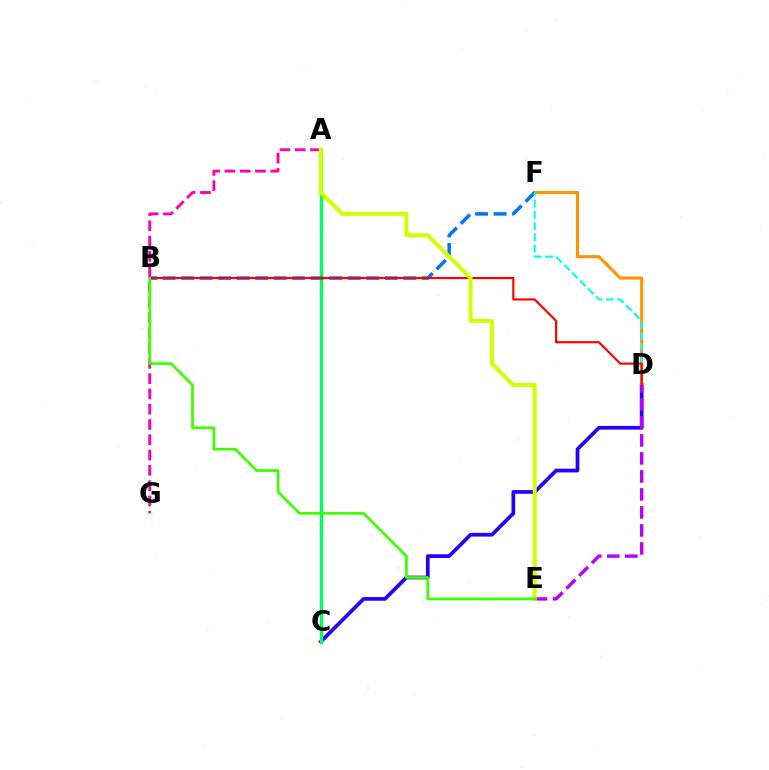{('C', 'D'): [{'color': '#2500ff', 'line_style': 'solid', 'thickness': 2.68}], ('A', 'G'): [{'color': '#ff00ac', 'line_style': 'dashed', 'thickness': 2.08}], ('D', 'F'): [{'color': '#ff9400', 'line_style': 'solid', 'thickness': 2.2}, {'color': '#00fff6', 'line_style': 'dashed', 'thickness': 1.52}], ('D', 'E'): [{'color': '#b900ff', 'line_style': 'dashed', 'thickness': 2.45}], ('A', 'C'): [{'color': '#00ff5c', 'line_style': 'solid', 'thickness': 2.4}], ('B', 'F'): [{'color': '#0074ff', 'line_style': 'dashed', 'thickness': 2.51}], ('B', 'D'): [{'color': '#ff0000', 'line_style': 'solid', 'thickness': 1.55}], ('A', 'E'): [{'color': '#d1ff00', 'line_style': 'solid', 'thickness': 2.88}], ('B', 'E'): [{'color': '#3dff00', 'line_style': 'solid', 'thickness': 1.97}]}